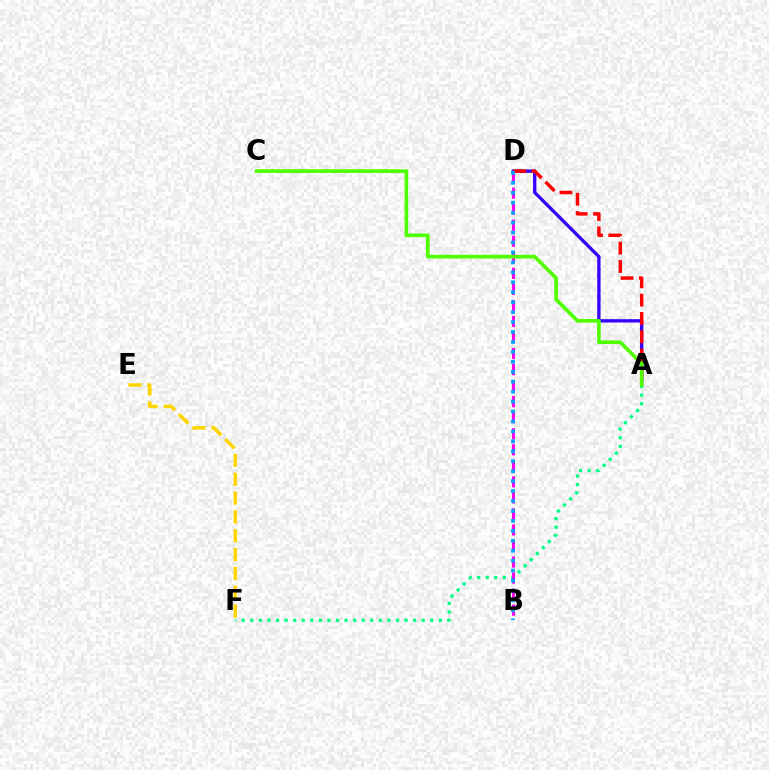{('A', 'D'): [{'color': '#3700ff', 'line_style': 'solid', 'thickness': 2.39}, {'color': '#ff0000', 'line_style': 'dashed', 'thickness': 2.49}], ('E', 'F'): [{'color': '#ffd500', 'line_style': 'dashed', 'thickness': 2.56}], ('A', 'F'): [{'color': '#00ff86', 'line_style': 'dotted', 'thickness': 2.33}], ('B', 'D'): [{'color': '#ff00ed', 'line_style': 'dashed', 'thickness': 2.18}, {'color': '#009eff', 'line_style': 'dotted', 'thickness': 2.7}], ('A', 'C'): [{'color': '#4fff00', 'line_style': 'solid', 'thickness': 2.63}]}